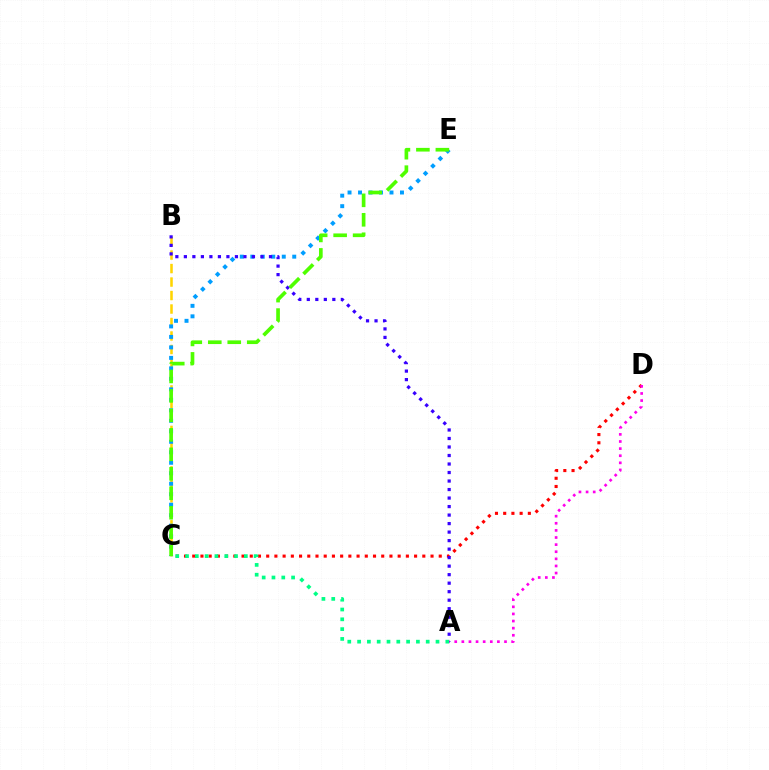{('B', 'C'): [{'color': '#ffd500', 'line_style': 'dashed', 'thickness': 1.83}], ('C', 'E'): [{'color': '#009eff', 'line_style': 'dotted', 'thickness': 2.85}, {'color': '#4fff00', 'line_style': 'dashed', 'thickness': 2.65}], ('C', 'D'): [{'color': '#ff0000', 'line_style': 'dotted', 'thickness': 2.23}], ('A', 'D'): [{'color': '#ff00ed', 'line_style': 'dotted', 'thickness': 1.93}], ('A', 'B'): [{'color': '#3700ff', 'line_style': 'dotted', 'thickness': 2.31}], ('A', 'C'): [{'color': '#00ff86', 'line_style': 'dotted', 'thickness': 2.66}]}